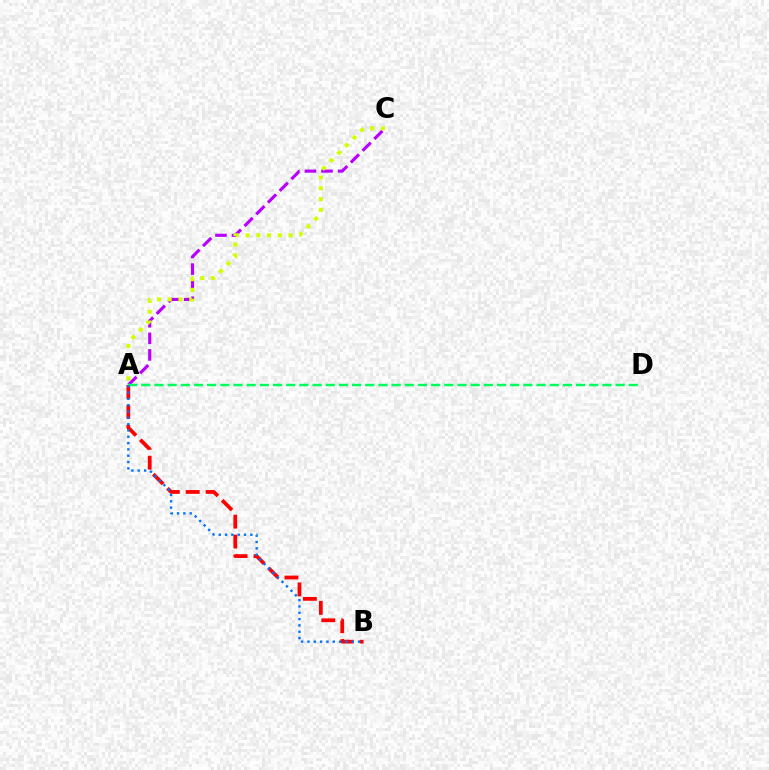{('A', 'B'): [{'color': '#ff0000', 'line_style': 'dashed', 'thickness': 2.7}, {'color': '#0074ff', 'line_style': 'dotted', 'thickness': 1.72}], ('A', 'C'): [{'color': '#b900ff', 'line_style': 'dashed', 'thickness': 2.25}, {'color': '#d1ff00', 'line_style': 'dotted', 'thickness': 2.93}], ('A', 'D'): [{'color': '#00ff5c', 'line_style': 'dashed', 'thickness': 1.79}]}